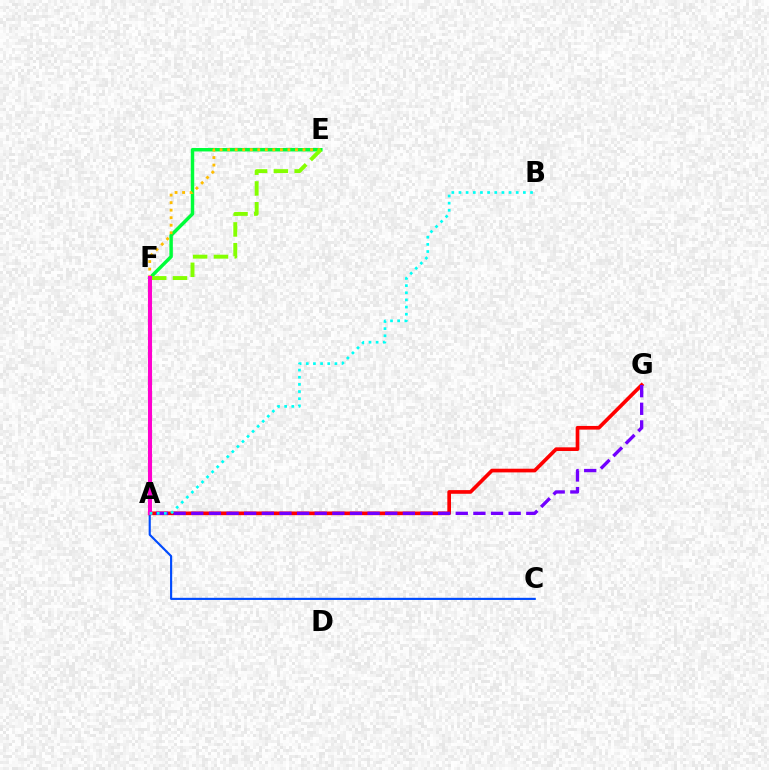{('E', 'F'): [{'color': '#00ff39', 'line_style': 'solid', 'thickness': 2.49}, {'color': '#ffbd00', 'line_style': 'dotted', 'thickness': 2.05}, {'color': '#84ff00', 'line_style': 'dashed', 'thickness': 2.82}], ('A', 'C'): [{'color': '#004bff', 'line_style': 'solid', 'thickness': 1.55}], ('A', 'G'): [{'color': '#ff0000', 'line_style': 'solid', 'thickness': 2.64}, {'color': '#7200ff', 'line_style': 'dashed', 'thickness': 2.4}], ('A', 'F'): [{'color': '#ff00cf', 'line_style': 'solid', 'thickness': 2.95}], ('A', 'B'): [{'color': '#00fff6', 'line_style': 'dotted', 'thickness': 1.94}]}